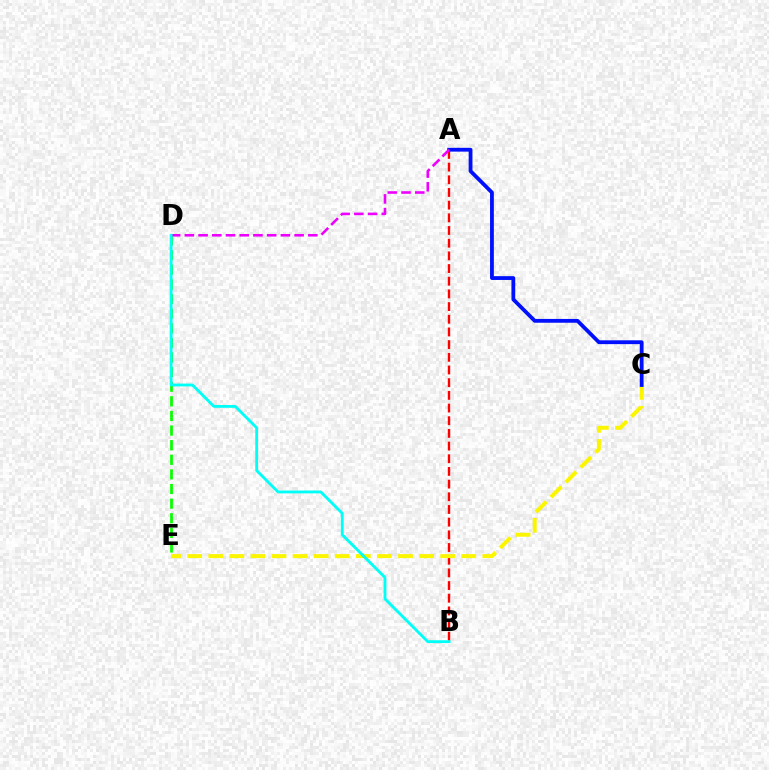{('A', 'B'): [{'color': '#ff0000', 'line_style': 'dashed', 'thickness': 1.72}], ('C', 'E'): [{'color': '#fcf500', 'line_style': 'dashed', 'thickness': 2.86}], ('D', 'E'): [{'color': '#08ff00', 'line_style': 'dashed', 'thickness': 1.99}], ('A', 'C'): [{'color': '#0010ff', 'line_style': 'solid', 'thickness': 2.74}], ('A', 'D'): [{'color': '#ee00ff', 'line_style': 'dashed', 'thickness': 1.86}], ('B', 'D'): [{'color': '#00fff6', 'line_style': 'solid', 'thickness': 2.04}]}